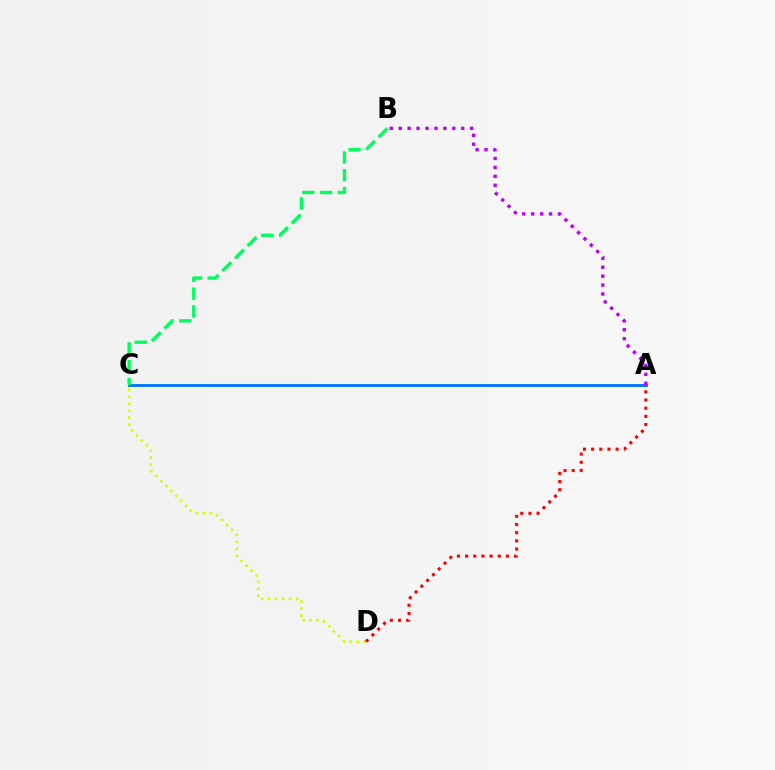{('A', 'C'): [{'color': '#0074ff', 'line_style': 'solid', 'thickness': 2.04}], ('B', 'C'): [{'color': '#00ff5c', 'line_style': 'dashed', 'thickness': 2.42}], ('C', 'D'): [{'color': '#d1ff00', 'line_style': 'dotted', 'thickness': 1.9}], ('A', 'D'): [{'color': '#ff0000', 'line_style': 'dotted', 'thickness': 2.22}], ('A', 'B'): [{'color': '#b900ff', 'line_style': 'dotted', 'thickness': 2.43}]}